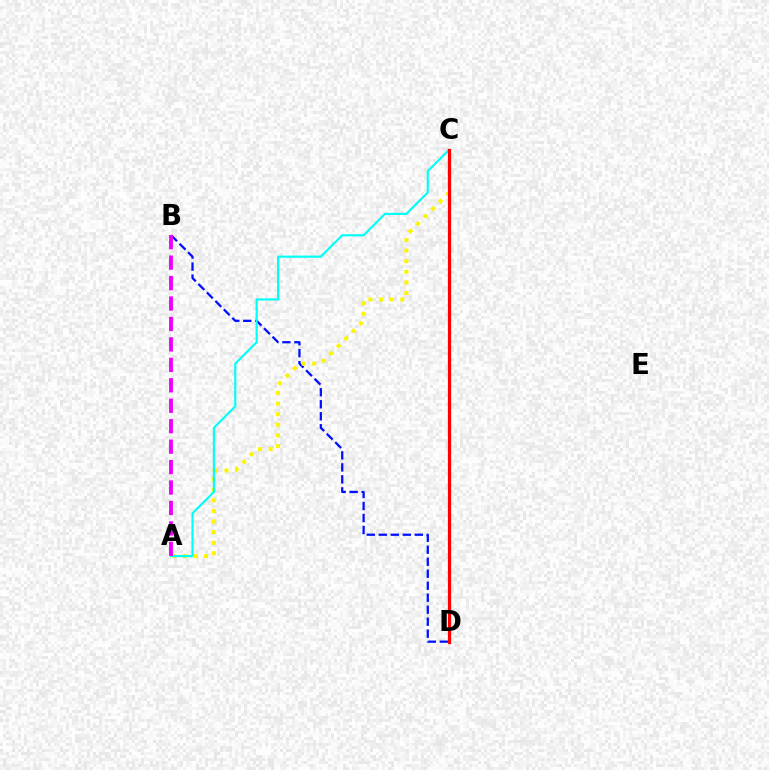{('C', 'D'): [{'color': '#08ff00', 'line_style': 'dotted', 'thickness': 2.2}, {'color': '#ff0000', 'line_style': 'solid', 'thickness': 2.3}], ('B', 'D'): [{'color': '#0010ff', 'line_style': 'dashed', 'thickness': 1.63}], ('A', 'C'): [{'color': '#fcf500', 'line_style': 'dotted', 'thickness': 2.88}, {'color': '#00fff6', 'line_style': 'solid', 'thickness': 1.55}], ('A', 'B'): [{'color': '#ee00ff', 'line_style': 'dashed', 'thickness': 2.78}]}